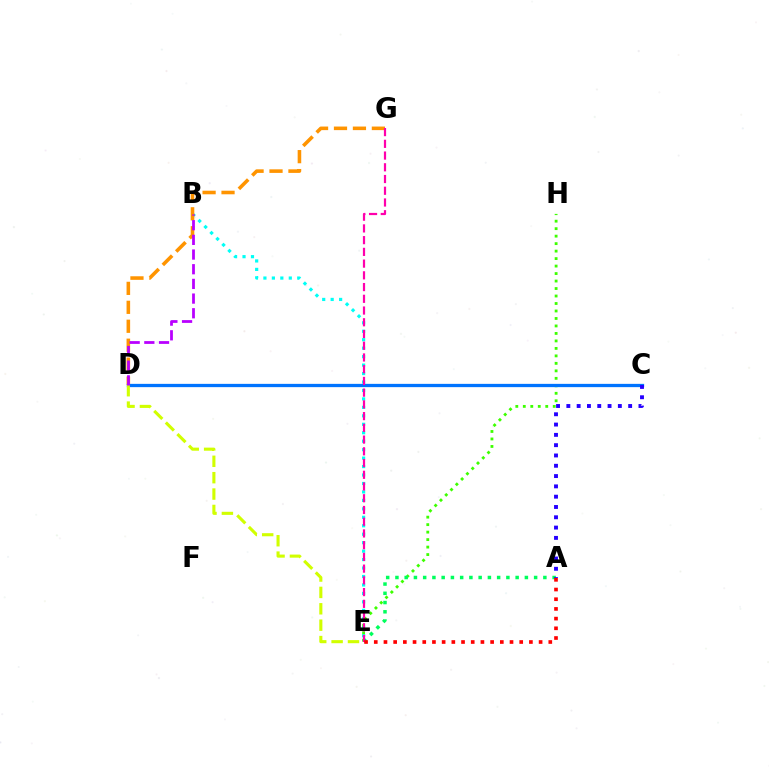{('B', 'E'): [{'color': '#00fff6', 'line_style': 'dotted', 'thickness': 2.3}], ('E', 'H'): [{'color': '#3dff00', 'line_style': 'dotted', 'thickness': 2.03}], ('D', 'G'): [{'color': '#ff9400', 'line_style': 'dashed', 'thickness': 2.57}], ('C', 'D'): [{'color': '#0074ff', 'line_style': 'solid', 'thickness': 2.36}], ('A', 'E'): [{'color': '#00ff5c', 'line_style': 'dotted', 'thickness': 2.51}, {'color': '#ff0000', 'line_style': 'dotted', 'thickness': 2.63}], ('E', 'G'): [{'color': '#ff00ac', 'line_style': 'dashed', 'thickness': 1.59}], ('D', 'E'): [{'color': '#d1ff00', 'line_style': 'dashed', 'thickness': 2.23}], ('A', 'C'): [{'color': '#2500ff', 'line_style': 'dotted', 'thickness': 2.8}], ('B', 'D'): [{'color': '#b900ff', 'line_style': 'dashed', 'thickness': 1.99}]}